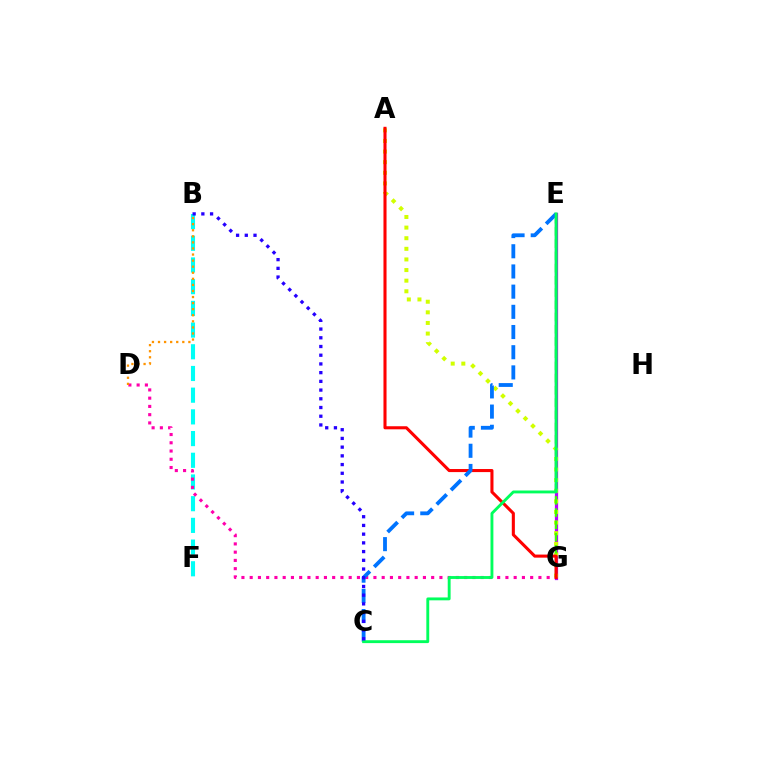{('E', 'G'): [{'color': '#b900ff', 'line_style': 'solid', 'thickness': 2.34}, {'color': '#3dff00', 'line_style': 'dashed', 'thickness': 1.66}], ('B', 'F'): [{'color': '#00fff6', 'line_style': 'dashed', 'thickness': 2.95}], ('A', 'G'): [{'color': '#d1ff00', 'line_style': 'dotted', 'thickness': 2.88}, {'color': '#ff0000', 'line_style': 'solid', 'thickness': 2.21}], ('D', 'G'): [{'color': '#ff00ac', 'line_style': 'dotted', 'thickness': 2.24}], ('C', 'E'): [{'color': '#0074ff', 'line_style': 'dashed', 'thickness': 2.74}, {'color': '#00ff5c', 'line_style': 'solid', 'thickness': 2.07}], ('B', 'D'): [{'color': '#ff9400', 'line_style': 'dotted', 'thickness': 1.65}], ('B', 'C'): [{'color': '#2500ff', 'line_style': 'dotted', 'thickness': 2.37}]}